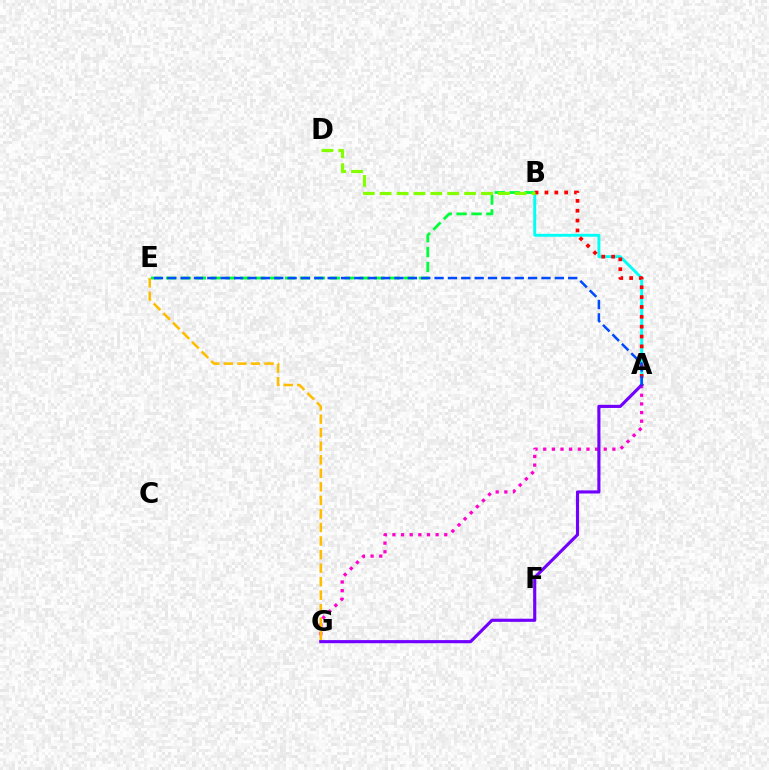{('A', 'G'): [{'color': '#ff00cf', 'line_style': 'dotted', 'thickness': 2.35}, {'color': '#7200ff', 'line_style': 'solid', 'thickness': 2.25}], ('B', 'E'): [{'color': '#00ff39', 'line_style': 'dashed', 'thickness': 2.02}], ('A', 'B'): [{'color': '#00fff6', 'line_style': 'solid', 'thickness': 2.09}, {'color': '#ff0000', 'line_style': 'dotted', 'thickness': 2.68}], ('E', 'G'): [{'color': '#ffbd00', 'line_style': 'dashed', 'thickness': 1.84}], ('B', 'D'): [{'color': '#84ff00', 'line_style': 'dashed', 'thickness': 2.29}], ('A', 'E'): [{'color': '#004bff', 'line_style': 'dashed', 'thickness': 1.82}]}